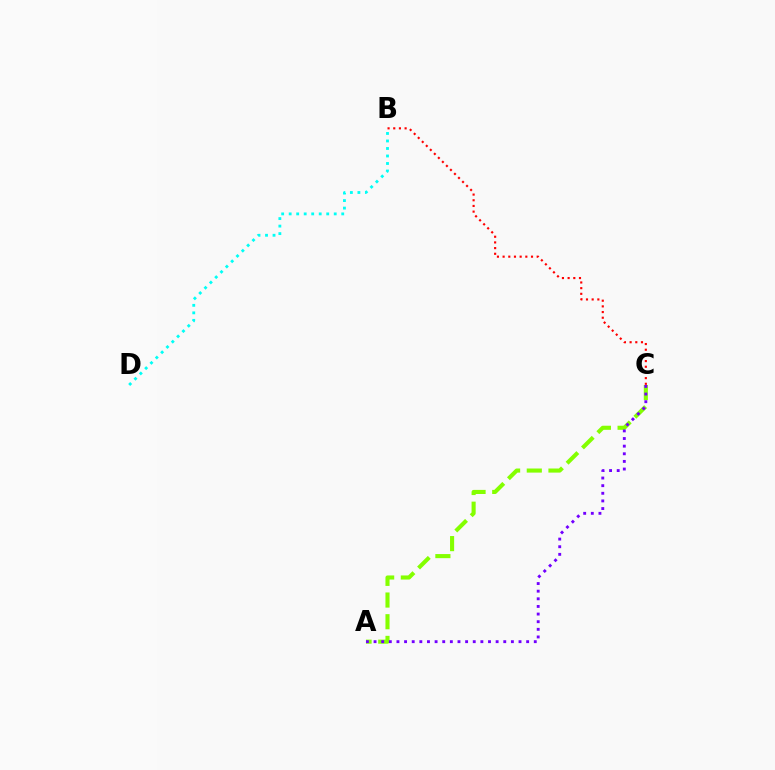{('A', 'C'): [{'color': '#84ff00', 'line_style': 'dashed', 'thickness': 2.95}, {'color': '#7200ff', 'line_style': 'dotted', 'thickness': 2.07}], ('B', 'D'): [{'color': '#00fff6', 'line_style': 'dotted', 'thickness': 2.04}], ('B', 'C'): [{'color': '#ff0000', 'line_style': 'dotted', 'thickness': 1.54}]}